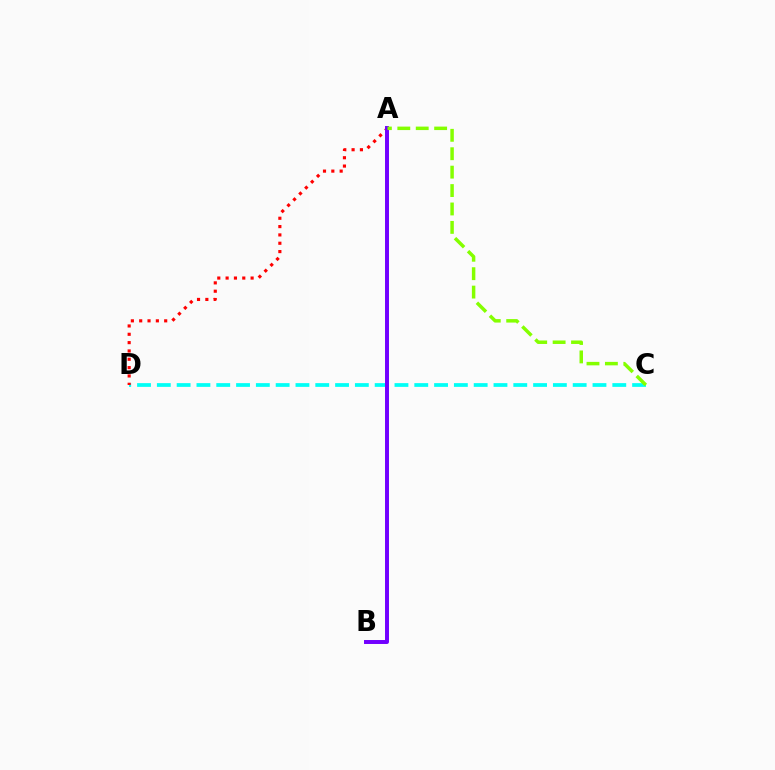{('C', 'D'): [{'color': '#00fff6', 'line_style': 'dashed', 'thickness': 2.69}], ('A', 'D'): [{'color': '#ff0000', 'line_style': 'dotted', 'thickness': 2.26}], ('A', 'B'): [{'color': '#7200ff', 'line_style': 'solid', 'thickness': 2.85}], ('A', 'C'): [{'color': '#84ff00', 'line_style': 'dashed', 'thickness': 2.5}]}